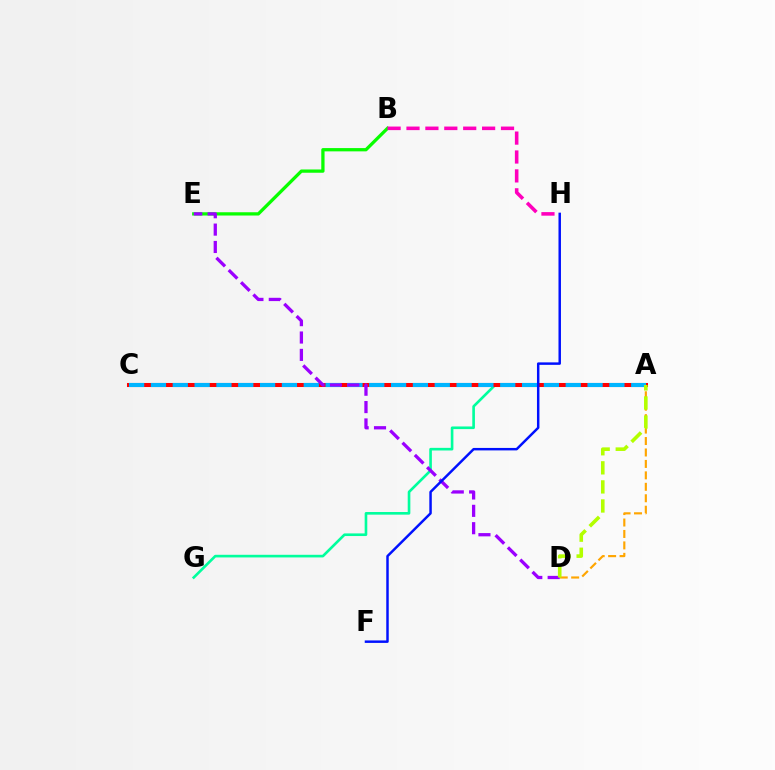{('B', 'E'): [{'color': '#08ff00', 'line_style': 'solid', 'thickness': 2.36}], ('A', 'G'): [{'color': '#00ff9d', 'line_style': 'solid', 'thickness': 1.9}], ('A', 'D'): [{'color': '#ffa500', 'line_style': 'dashed', 'thickness': 1.55}, {'color': '#b3ff00', 'line_style': 'dashed', 'thickness': 2.59}], ('A', 'C'): [{'color': '#ff0000', 'line_style': 'solid', 'thickness': 2.91}, {'color': '#00b5ff', 'line_style': 'dashed', 'thickness': 2.97}], ('D', 'E'): [{'color': '#9b00ff', 'line_style': 'dashed', 'thickness': 2.36}], ('B', 'H'): [{'color': '#ff00bd', 'line_style': 'dashed', 'thickness': 2.57}], ('F', 'H'): [{'color': '#0010ff', 'line_style': 'solid', 'thickness': 1.78}]}